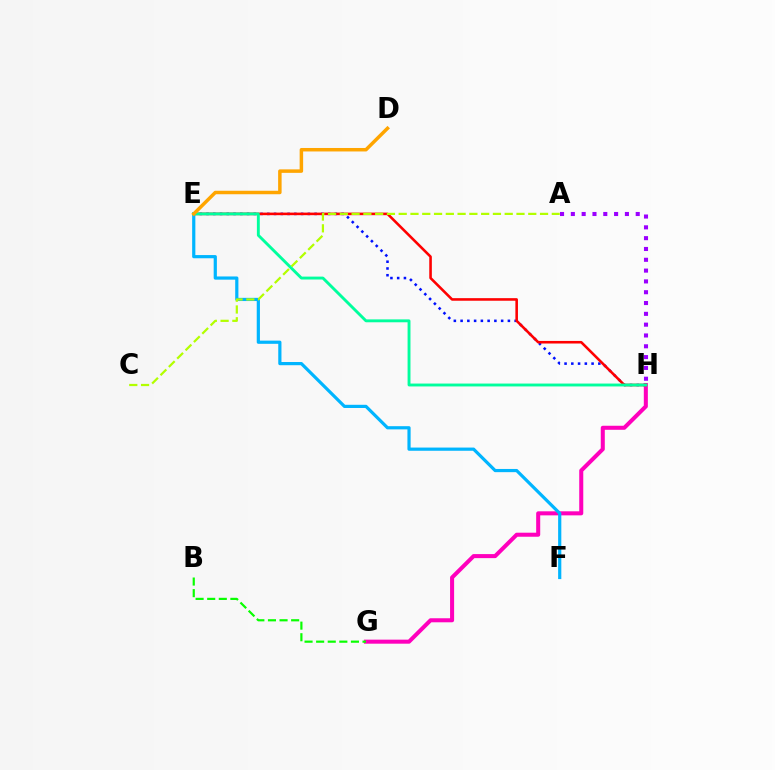{('E', 'H'): [{'color': '#0010ff', 'line_style': 'dotted', 'thickness': 1.84}, {'color': '#ff0000', 'line_style': 'solid', 'thickness': 1.85}, {'color': '#00ff9d', 'line_style': 'solid', 'thickness': 2.08}], ('G', 'H'): [{'color': '#ff00bd', 'line_style': 'solid', 'thickness': 2.91}], ('E', 'F'): [{'color': '#00b5ff', 'line_style': 'solid', 'thickness': 2.3}], ('B', 'G'): [{'color': '#08ff00', 'line_style': 'dashed', 'thickness': 1.58}], ('A', 'C'): [{'color': '#b3ff00', 'line_style': 'dashed', 'thickness': 1.6}], ('A', 'H'): [{'color': '#9b00ff', 'line_style': 'dotted', 'thickness': 2.94}], ('D', 'E'): [{'color': '#ffa500', 'line_style': 'solid', 'thickness': 2.51}]}